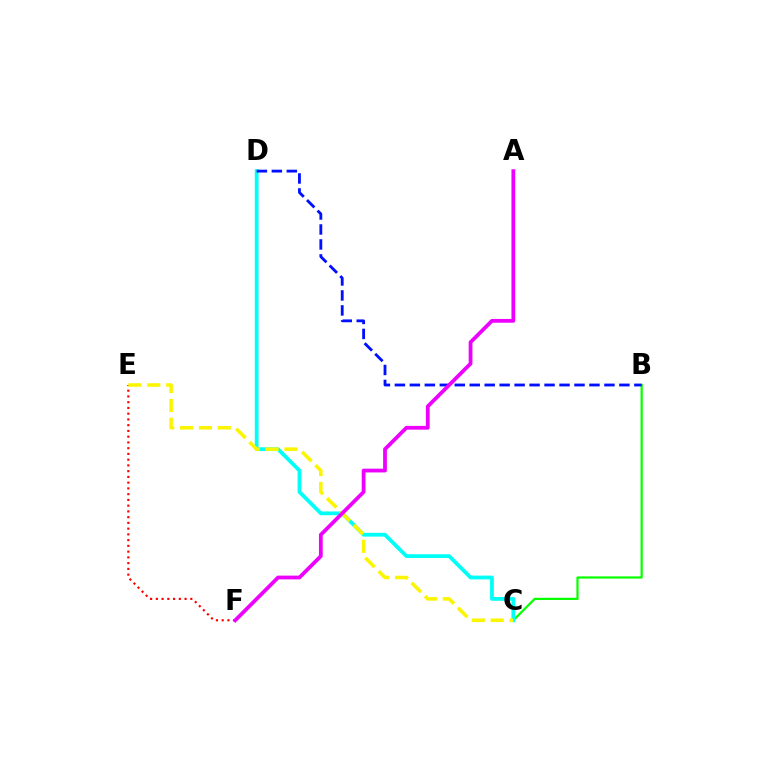{('B', 'C'): [{'color': '#08ff00', 'line_style': 'solid', 'thickness': 1.6}], ('C', 'D'): [{'color': '#00fff6', 'line_style': 'solid', 'thickness': 2.72}], ('E', 'F'): [{'color': '#ff0000', 'line_style': 'dotted', 'thickness': 1.56}], ('B', 'D'): [{'color': '#0010ff', 'line_style': 'dashed', 'thickness': 2.03}], ('C', 'E'): [{'color': '#fcf500', 'line_style': 'dashed', 'thickness': 2.57}], ('A', 'F'): [{'color': '#ee00ff', 'line_style': 'solid', 'thickness': 2.71}]}